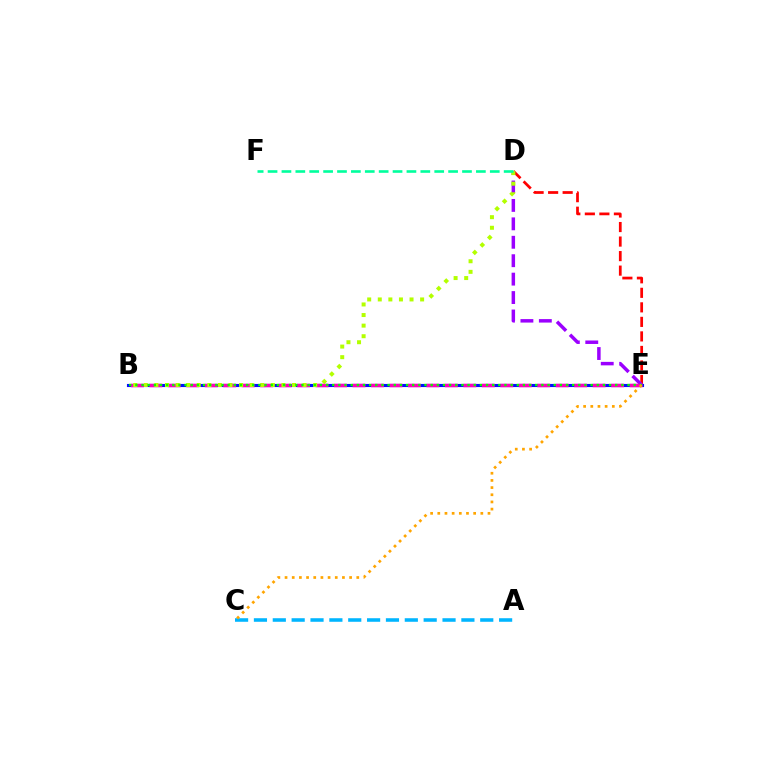{('D', 'E'): [{'color': '#ff0000', 'line_style': 'dashed', 'thickness': 1.97}, {'color': '#9b00ff', 'line_style': 'dashed', 'thickness': 2.5}], ('B', 'E'): [{'color': '#0010ff', 'line_style': 'solid', 'thickness': 2.24}, {'color': '#ff00bd', 'line_style': 'dashed', 'thickness': 2.51}, {'color': '#08ff00', 'line_style': 'dotted', 'thickness': 1.67}], ('B', 'D'): [{'color': '#b3ff00', 'line_style': 'dotted', 'thickness': 2.88}], ('A', 'C'): [{'color': '#00b5ff', 'line_style': 'dashed', 'thickness': 2.56}], ('C', 'E'): [{'color': '#ffa500', 'line_style': 'dotted', 'thickness': 1.95}], ('D', 'F'): [{'color': '#00ff9d', 'line_style': 'dashed', 'thickness': 1.89}]}